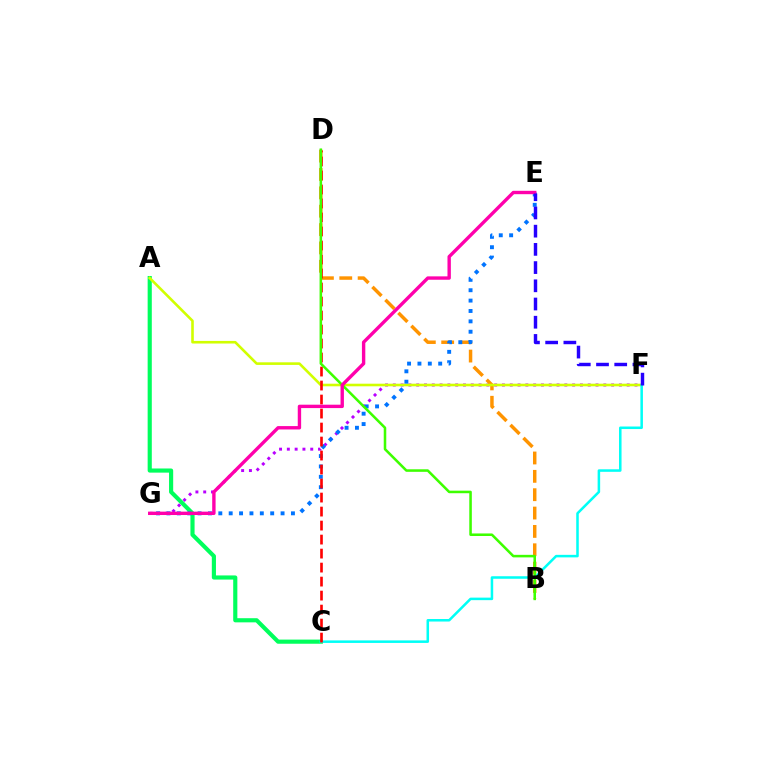{('F', 'G'): [{'color': '#b900ff', 'line_style': 'dotted', 'thickness': 2.12}], ('A', 'C'): [{'color': '#00ff5c', 'line_style': 'solid', 'thickness': 2.98}], ('B', 'D'): [{'color': '#ff9400', 'line_style': 'dashed', 'thickness': 2.49}, {'color': '#3dff00', 'line_style': 'solid', 'thickness': 1.83}], ('A', 'F'): [{'color': '#d1ff00', 'line_style': 'solid', 'thickness': 1.88}], ('C', 'F'): [{'color': '#00fff6', 'line_style': 'solid', 'thickness': 1.82}], ('E', 'G'): [{'color': '#0074ff', 'line_style': 'dotted', 'thickness': 2.82}, {'color': '#ff00ac', 'line_style': 'solid', 'thickness': 2.44}], ('C', 'D'): [{'color': '#ff0000', 'line_style': 'dashed', 'thickness': 1.9}], ('E', 'F'): [{'color': '#2500ff', 'line_style': 'dashed', 'thickness': 2.47}]}